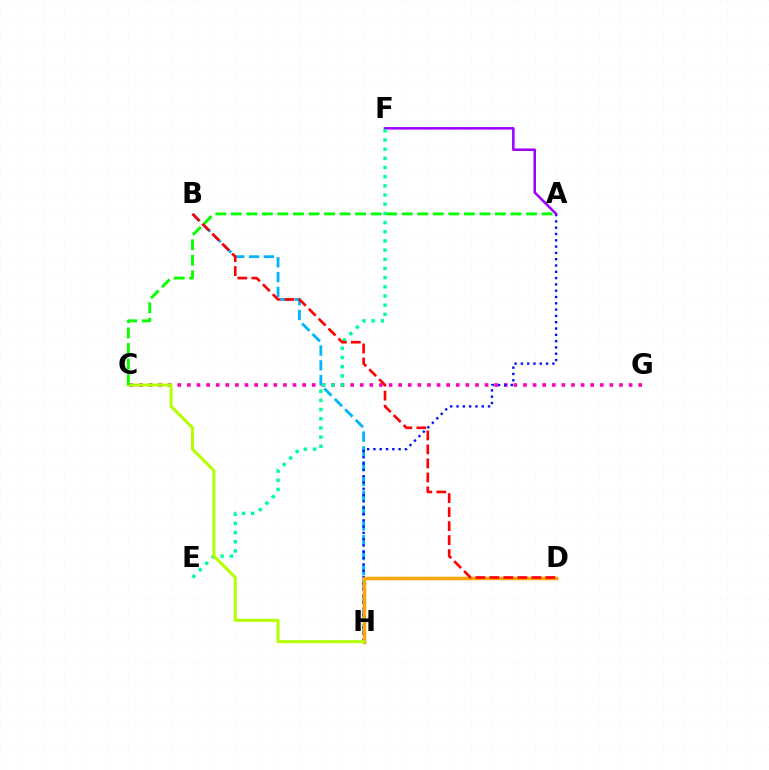{('C', 'G'): [{'color': '#ff00bd', 'line_style': 'dotted', 'thickness': 2.61}], ('B', 'H'): [{'color': '#00b5ff', 'line_style': 'dashed', 'thickness': 2.01}], ('A', 'H'): [{'color': '#0010ff', 'line_style': 'dotted', 'thickness': 1.71}], ('A', 'F'): [{'color': '#9b00ff', 'line_style': 'solid', 'thickness': 1.82}], ('E', 'F'): [{'color': '#00ff9d', 'line_style': 'dotted', 'thickness': 2.49}], ('D', 'H'): [{'color': '#ffa500', 'line_style': 'solid', 'thickness': 2.51}], ('C', 'H'): [{'color': '#b3ff00', 'line_style': 'solid', 'thickness': 2.17}], ('A', 'C'): [{'color': '#08ff00', 'line_style': 'dashed', 'thickness': 2.11}], ('B', 'D'): [{'color': '#ff0000', 'line_style': 'dashed', 'thickness': 1.9}]}